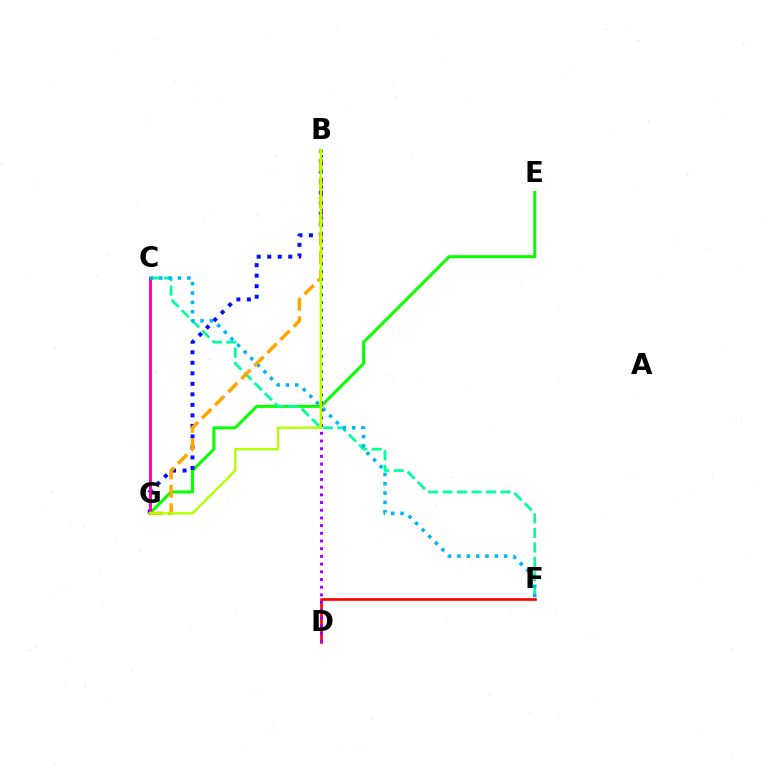{('E', 'G'): [{'color': '#08ff00', 'line_style': 'solid', 'thickness': 2.17}], ('C', 'F'): [{'color': '#00ff9d', 'line_style': 'dashed', 'thickness': 1.96}, {'color': '#00b5ff', 'line_style': 'dotted', 'thickness': 2.54}], ('D', 'F'): [{'color': '#ff0000', 'line_style': 'solid', 'thickness': 1.92}], ('B', 'G'): [{'color': '#0010ff', 'line_style': 'dotted', 'thickness': 2.86}, {'color': '#ffa500', 'line_style': 'dashed', 'thickness': 2.51}, {'color': '#b3ff00', 'line_style': 'solid', 'thickness': 1.72}], ('C', 'G'): [{'color': '#ff00bd', 'line_style': 'solid', 'thickness': 2.11}], ('B', 'D'): [{'color': '#9b00ff', 'line_style': 'dotted', 'thickness': 2.09}]}